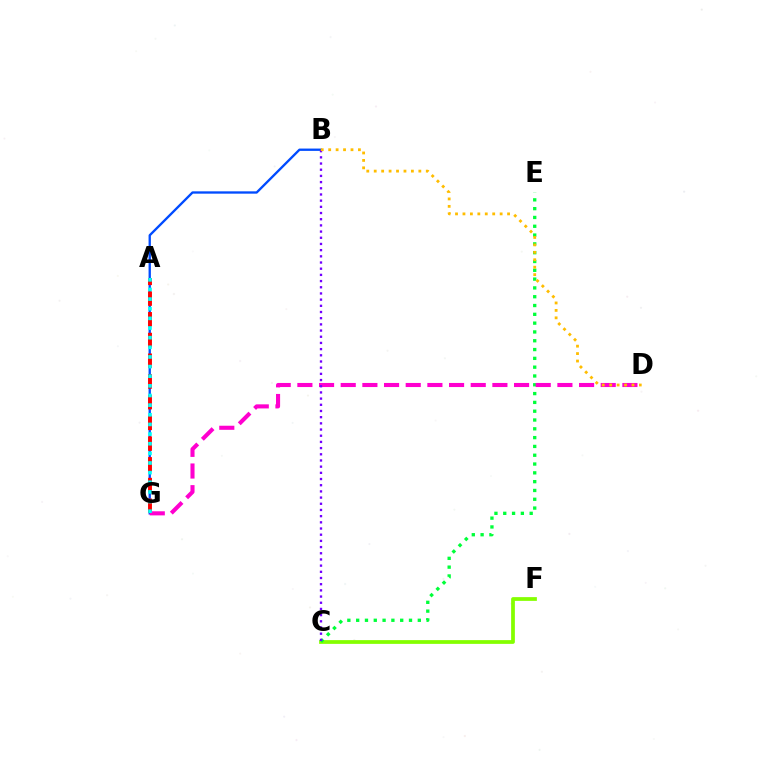{('C', 'F'): [{'color': '#84ff00', 'line_style': 'solid', 'thickness': 2.7}], ('C', 'E'): [{'color': '#00ff39', 'line_style': 'dotted', 'thickness': 2.39}], ('B', 'G'): [{'color': '#004bff', 'line_style': 'solid', 'thickness': 1.68}], ('A', 'G'): [{'color': '#ff0000', 'line_style': 'dashed', 'thickness': 2.81}, {'color': '#00fff6', 'line_style': 'dotted', 'thickness': 2.62}], ('D', 'G'): [{'color': '#ff00cf', 'line_style': 'dashed', 'thickness': 2.94}], ('B', 'C'): [{'color': '#7200ff', 'line_style': 'dotted', 'thickness': 1.68}], ('B', 'D'): [{'color': '#ffbd00', 'line_style': 'dotted', 'thickness': 2.02}]}